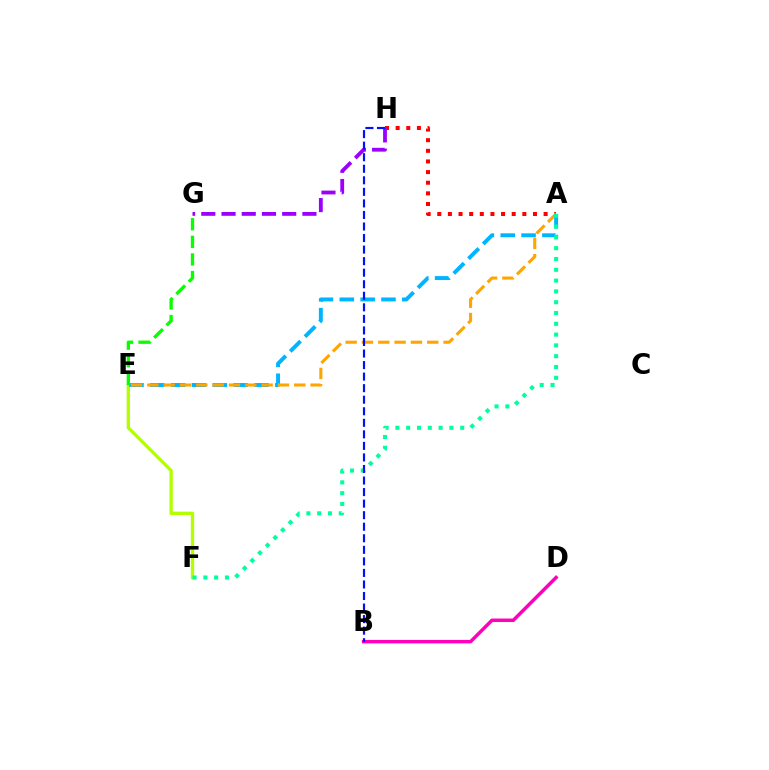{('E', 'F'): [{'color': '#b3ff00', 'line_style': 'solid', 'thickness': 2.4}], ('A', 'E'): [{'color': '#00b5ff', 'line_style': 'dashed', 'thickness': 2.83}, {'color': '#ffa500', 'line_style': 'dashed', 'thickness': 2.22}], ('A', 'H'): [{'color': '#ff0000', 'line_style': 'dotted', 'thickness': 2.89}], ('G', 'H'): [{'color': '#9b00ff', 'line_style': 'dashed', 'thickness': 2.75}], ('B', 'D'): [{'color': '#ff00bd', 'line_style': 'solid', 'thickness': 2.5}], ('A', 'F'): [{'color': '#00ff9d', 'line_style': 'dotted', 'thickness': 2.93}], ('B', 'H'): [{'color': '#0010ff', 'line_style': 'dashed', 'thickness': 1.57}], ('E', 'G'): [{'color': '#08ff00', 'line_style': 'dashed', 'thickness': 2.39}]}